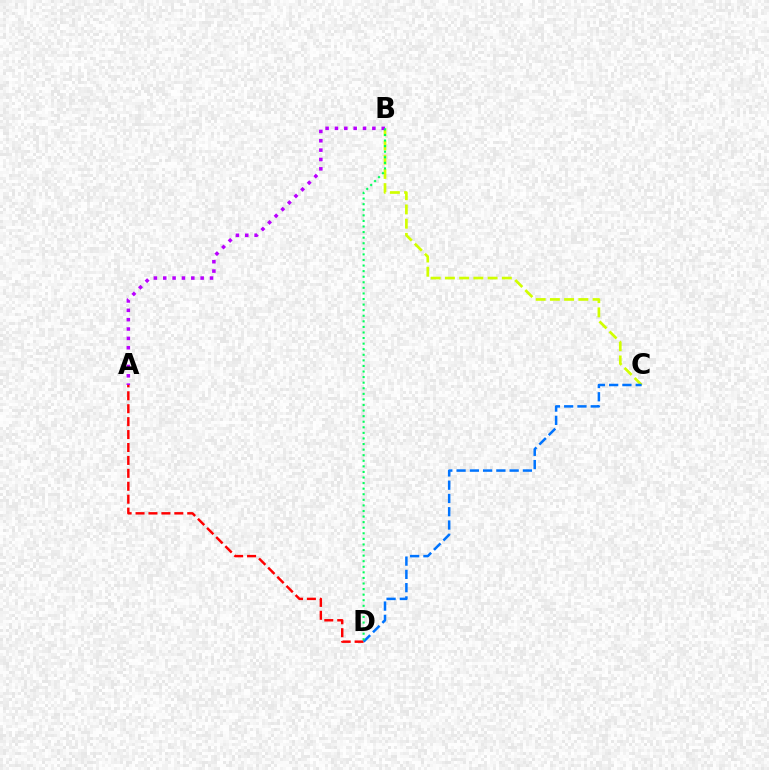{('B', 'C'): [{'color': '#d1ff00', 'line_style': 'dashed', 'thickness': 1.93}], ('A', 'D'): [{'color': '#ff0000', 'line_style': 'dashed', 'thickness': 1.76}], ('A', 'B'): [{'color': '#b900ff', 'line_style': 'dotted', 'thickness': 2.54}], ('C', 'D'): [{'color': '#0074ff', 'line_style': 'dashed', 'thickness': 1.8}], ('B', 'D'): [{'color': '#00ff5c', 'line_style': 'dotted', 'thickness': 1.52}]}